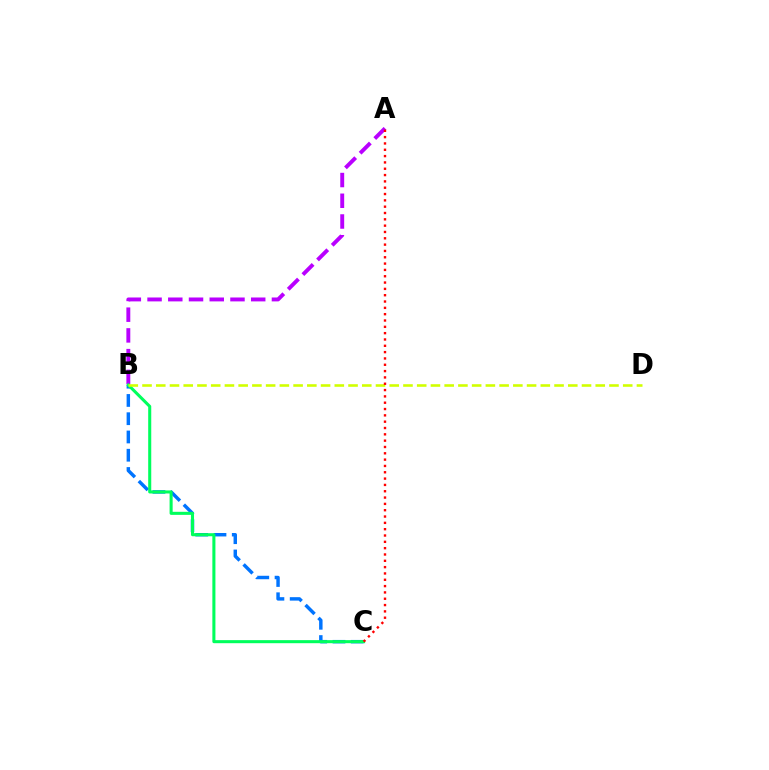{('A', 'B'): [{'color': '#b900ff', 'line_style': 'dashed', 'thickness': 2.82}], ('B', 'C'): [{'color': '#0074ff', 'line_style': 'dashed', 'thickness': 2.48}, {'color': '#00ff5c', 'line_style': 'solid', 'thickness': 2.2}], ('B', 'D'): [{'color': '#d1ff00', 'line_style': 'dashed', 'thickness': 1.87}], ('A', 'C'): [{'color': '#ff0000', 'line_style': 'dotted', 'thickness': 1.72}]}